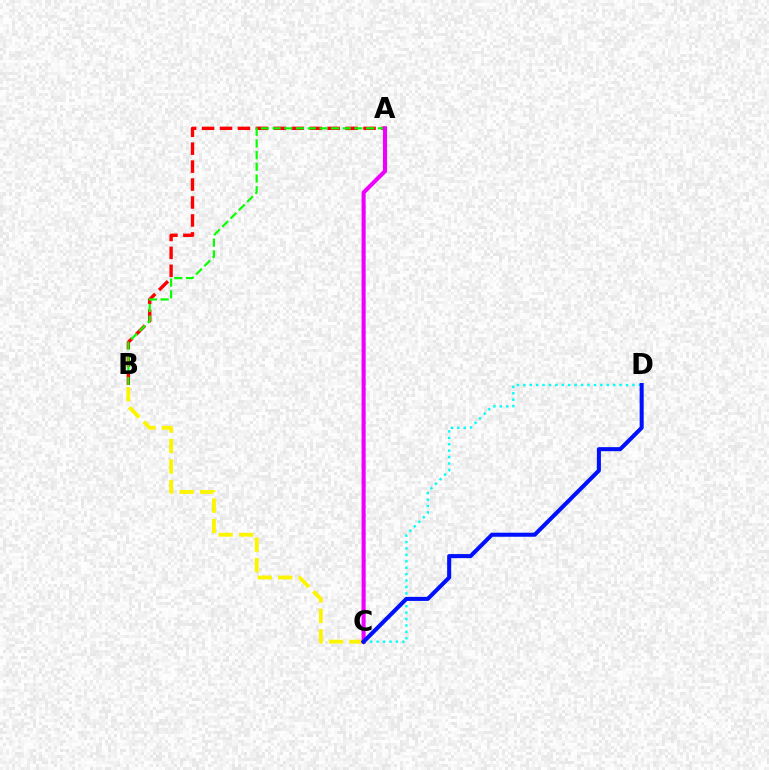{('A', 'B'): [{'color': '#ff0000', 'line_style': 'dashed', 'thickness': 2.44}, {'color': '#08ff00', 'line_style': 'dashed', 'thickness': 1.59}], ('B', 'C'): [{'color': '#fcf500', 'line_style': 'dashed', 'thickness': 2.78}], ('C', 'D'): [{'color': '#00fff6', 'line_style': 'dotted', 'thickness': 1.74}, {'color': '#0010ff', 'line_style': 'solid', 'thickness': 2.92}], ('A', 'C'): [{'color': '#ee00ff', 'line_style': 'solid', 'thickness': 2.94}]}